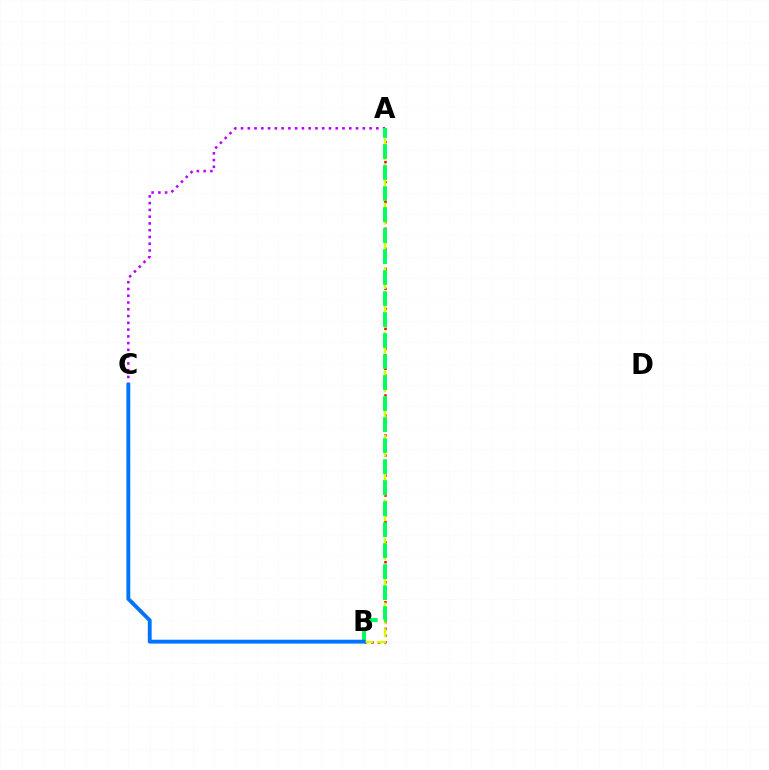{('A', 'C'): [{'color': '#b900ff', 'line_style': 'dotted', 'thickness': 1.84}], ('A', 'B'): [{'color': '#ff0000', 'line_style': 'dotted', 'thickness': 1.81}, {'color': '#d1ff00', 'line_style': 'dashed', 'thickness': 1.75}, {'color': '#00ff5c', 'line_style': 'dashed', 'thickness': 2.85}], ('B', 'C'): [{'color': '#0074ff', 'line_style': 'solid', 'thickness': 2.79}]}